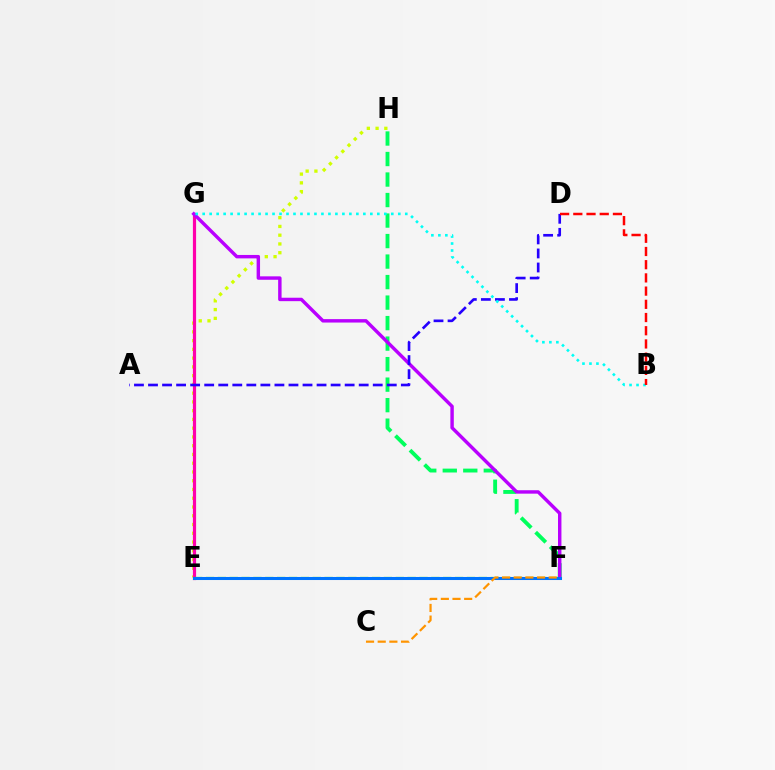{('E', 'H'): [{'color': '#d1ff00', 'line_style': 'dotted', 'thickness': 2.38}], ('E', 'G'): [{'color': '#ff00ac', 'line_style': 'solid', 'thickness': 2.3}], ('F', 'H'): [{'color': '#00ff5c', 'line_style': 'dashed', 'thickness': 2.79}], ('E', 'F'): [{'color': '#3dff00', 'line_style': 'dashed', 'thickness': 1.61}, {'color': '#0074ff', 'line_style': 'solid', 'thickness': 2.19}], ('F', 'G'): [{'color': '#b900ff', 'line_style': 'solid', 'thickness': 2.47}], ('A', 'D'): [{'color': '#2500ff', 'line_style': 'dashed', 'thickness': 1.91}], ('B', 'G'): [{'color': '#00fff6', 'line_style': 'dotted', 'thickness': 1.9}], ('B', 'D'): [{'color': '#ff0000', 'line_style': 'dashed', 'thickness': 1.79}], ('C', 'F'): [{'color': '#ff9400', 'line_style': 'dashed', 'thickness': 1.59}]}